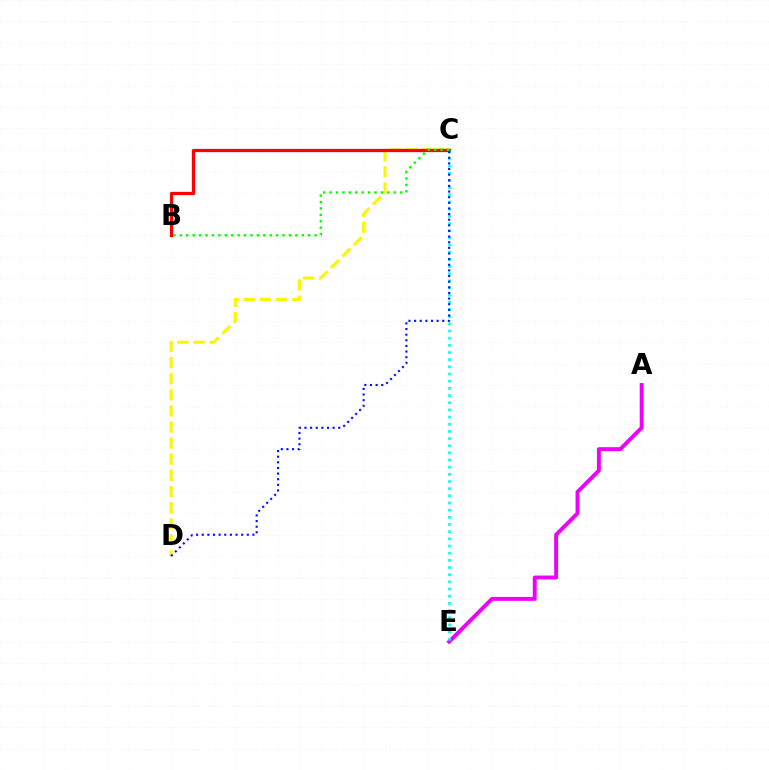{('A', 'E'): [{'color': '#ee00ff', 'line_style': 'solid', 'thickness': 2.82}], ('C', 'D'): [{'color': '#fcf500', 'line_style': 'dashed', 'thickness': 2.19}, {'color': '#0010ff', 'line_style': 'dotted', 'thickness': 1.53}], ('B', 'C'): [{'color': '#ff0000', 'line_style': 'solid', 'thickness': 2.33}, {'color': '#08ff00', 'line_style': 'dotted', 'thickness': 1.74}], ('C', 'E'): [{'color': '#00fff6', 'line_style': 'dotted', 'thickness': 1.95}]}